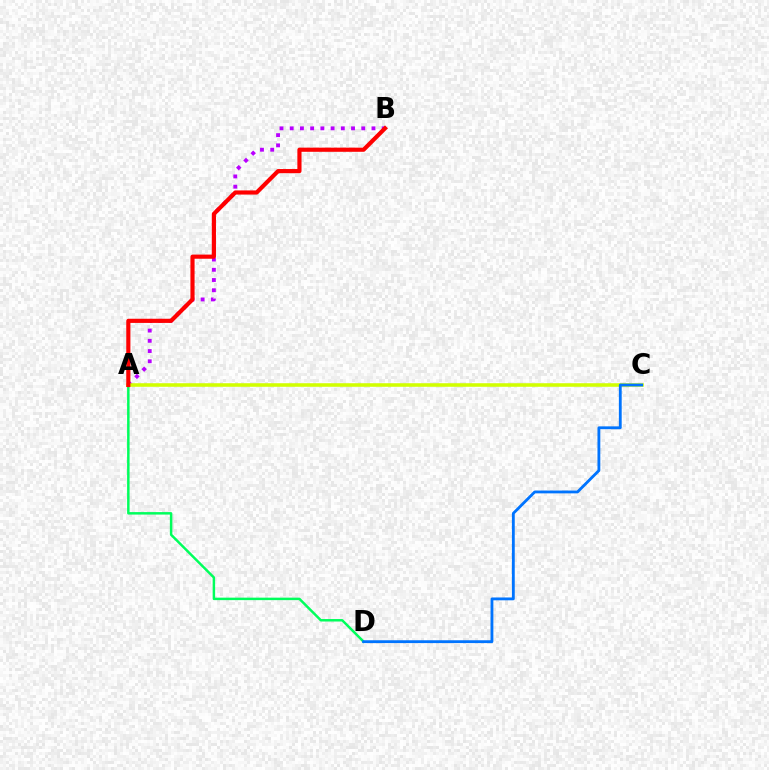{('A', 'B'): [{'color': '#b900ff', 'line_style': 'dotted', 'thickness': 2.78}, {'color': '#ff0000', 'line_style': 'solid', 'thickness': 2.99}], ('A', 'D'): [{'color': '#00ff5c', 'line_style': 'solid', 'thickness': 1.78}], ('A', 'C'): [{'color': '#d1ff00', 'line_style': 'solid', 'thickness': 2.56}], ('C', 'D'): [{'color': '#0074ff', 'line_style': 'solid', 'thickness': 2.04}]}